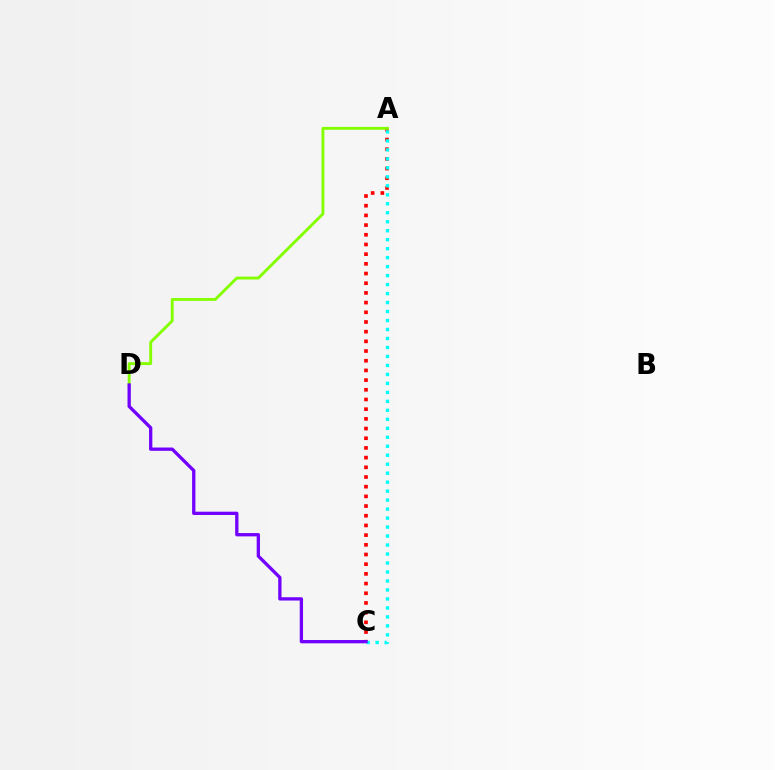{('A', 'C'): [{'color': '#ff0000', 'line_style': 'dotted', 'thickness': 2.63}, {'color': '#00fff6', 'line_style': 'dotted', 'thickness': 2.44}], ('A', 'D'): [{'color': '#84ff00', 'line_style': 'solid', 'thickness': 2.08}], ('C', 'D'): [{'color': '#7200ff', 'line_style': 'solid', 'thickness': 2.37}]}